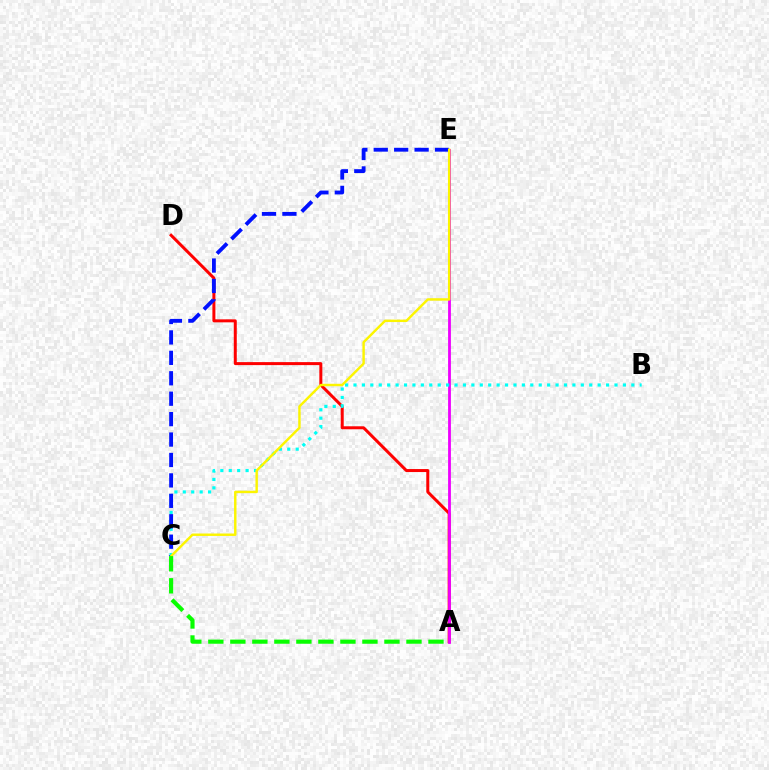{('A', 'D'): [{'color': '#ff0000', 'line_style': 'solid', 'thickness': 2.16}], ('A', 'E'): [{'color': '#ee00ff', 'line_style': 'solid', 'thickness': 2.02}], ('B', 'C'): [{'color': '#00fff6', 'line_style': 'dotted', 'thickness': 2.29}], ('C', 'E'): [{'color': '#0010ff', 'line_style': 'dashed', 'thickness': 2.77}, {'color': '#fcf500', 'line_style': 'solid', 'thickness': 1.75}], ('A', 'C'): [{'color': '#08ff00', 'line_style': 'dashed', 'thickness': 2.99}]}